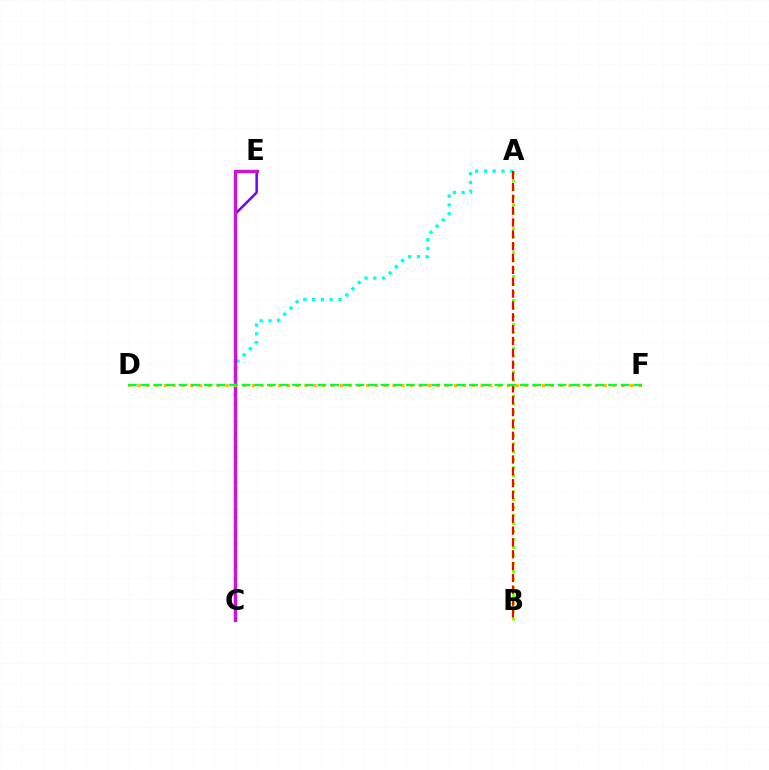{('A', 'C'): [{'color': '#00fff6', 'line_style': 'dotted', 'thickness': 2.38}], ('A', 'B'): [{'color': '#84ff00', 'line_style': 'dotted', 'thickness': 2.16}, {'color': '#ff0000', 'line_style': 'dashed', 'thickness': 1.61}], ('C', 'E'): [{'color': '#7200ff', 'line_style': 'solid', 'thickness': 1.8}, {'color': '#004bff', 'line_style': 'solid', 'thickness': 2.39}, {'color': '#ff00cf', 'line_style': 'solid', 'thickness': 1.87}], ('D', 'F'): [{'color': '#ffbd00', 'line_style': 'dotted', 'thickness': 2.39}, {'color': '#00ff39', 'line_style': 'dashed', 'thickness': 1.72}]}